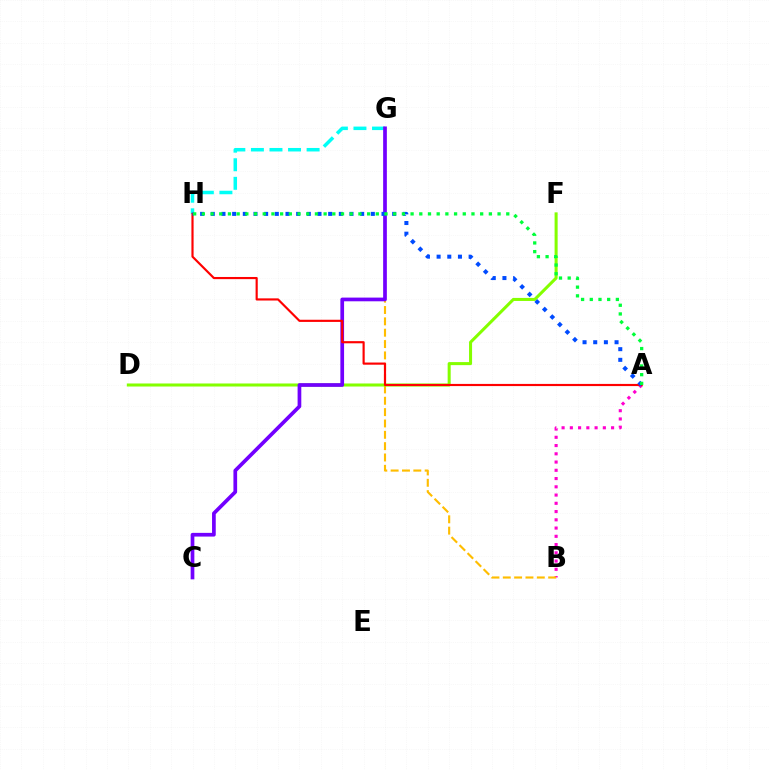{('G', 'H'): [{'color': '#00fff6', 'line_style': 'dashed', 'thickness': 2.52}], ('A', 'B'): [{'color': '#ff00cf', 'line_style': 'dotted', 'thickness': 2.24}], ('B', 'G'): [{'color': '#ffbd00', 'line_style': 'dashed', 'thickness': 1.54}], ('D', 'F'): [{'color': '#84ff00', 'line_style': 'solid', 'thickness': 2.19}], ('C', 'G'): [{'color': '#7200ff', 'line_style': 'solid', 'thickness': 2.67}], ('A', 'H'): [{'color': '#ff0000', 'line_style': 'solid', 'thickness': 1.56}, {'color': '#004bff', 'line_style': 'dotted', 'thickness': 2.9}, {'color': '#00ff39', 'line_style': 'dotted', 'thickness': 2.36}]}